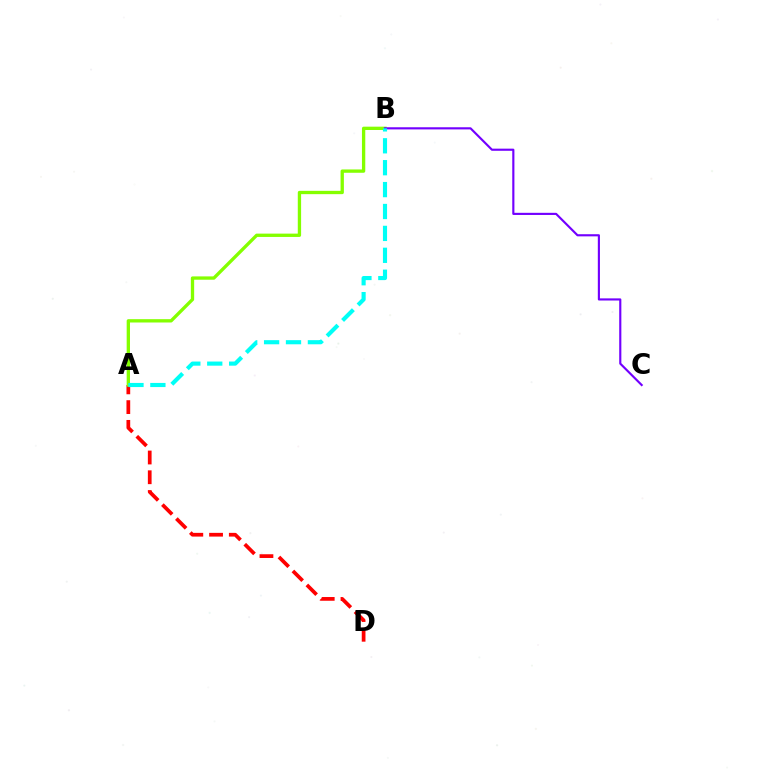{('A', 'D'): [{'color': '#ff0000', 'line_style': 'dashed', 'thickness': 2.68}], ('A', 'B'): [{'color': '#84ff00', 'line_style': 'solid', 'thickness': 2.39}, {'color': '#00fff6', 'line_style': 'dashed', 'thickness': 2.98}], ('B', 'C'): [{'color': '#7200ff', 'line_style': 'solid', 'thickness': 1.54}]}